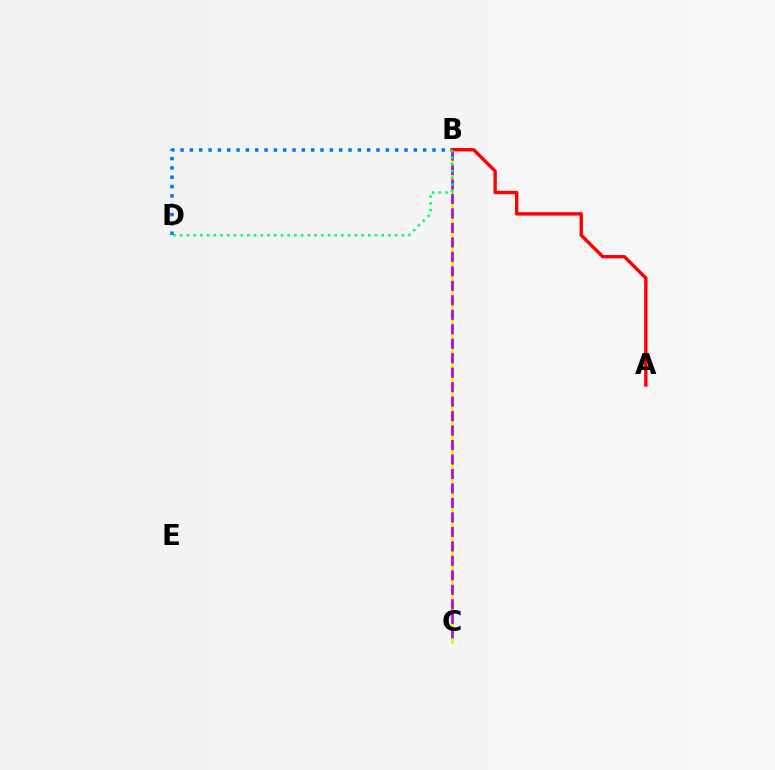{('B', 'C'): [{'color': '#d1ff00', 'line_style': 'solid', 'thickness': 1.97}, {'color': '#b900ff', 'line_style': 'dashed', 'thickness': 1.97}], ('A', 'B'): [{'color': '#ff0000', 'line_style': 'solid', 'thickness': 2.45}], ('B', 'D'): [{'color': '#0074ff', 'line_style': 'dotted', 'thickness': 2.54}, {'color': '#00ff5c', 'line_style': 'dotted', 'thickness': 1.83}]}